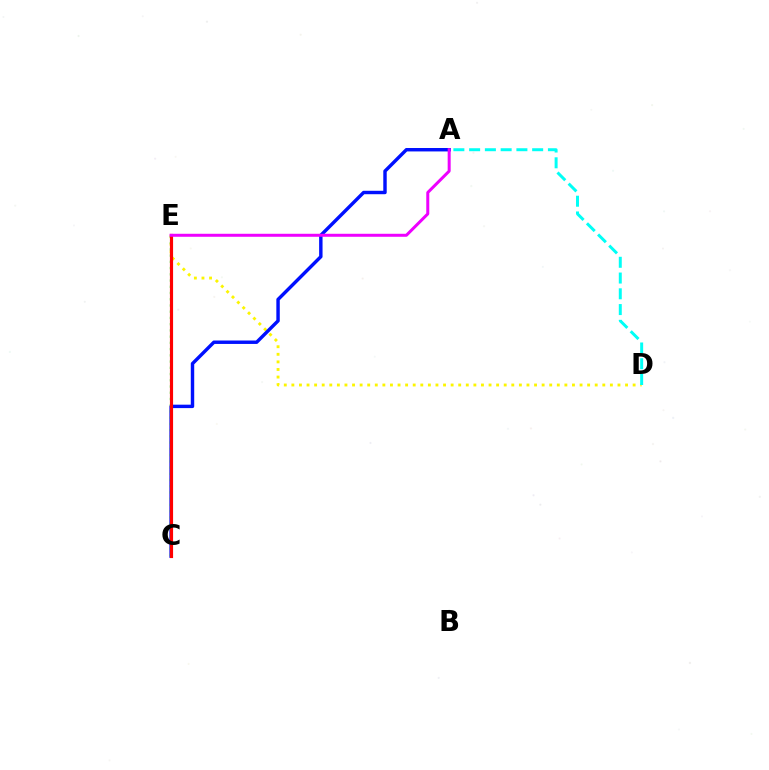{('D', 'E'): [{'color': '#fcf500', 'line_style': 'dotted', 'thickness': 2.06}], ('A', 'D'): [{'color': '#00fff6', 'line_style': 'dashed', 'thickness': 2.14}], ('A', 'C'): [{'color': '#0010ff', 'line_style': 'solid', 'thickness': 2.47}], ('C', 'E'): [{'color': '#08ff00', 'line_style': 'dotted', 'thickness': 1.69}, {'color': '#ff0000', 'line_style': 'solid', 'thickness': 2.27}], ('A', 'E'): [{'color': '#ee00ff', 'line_style': 'solid', 'thickness': 2.16}]}